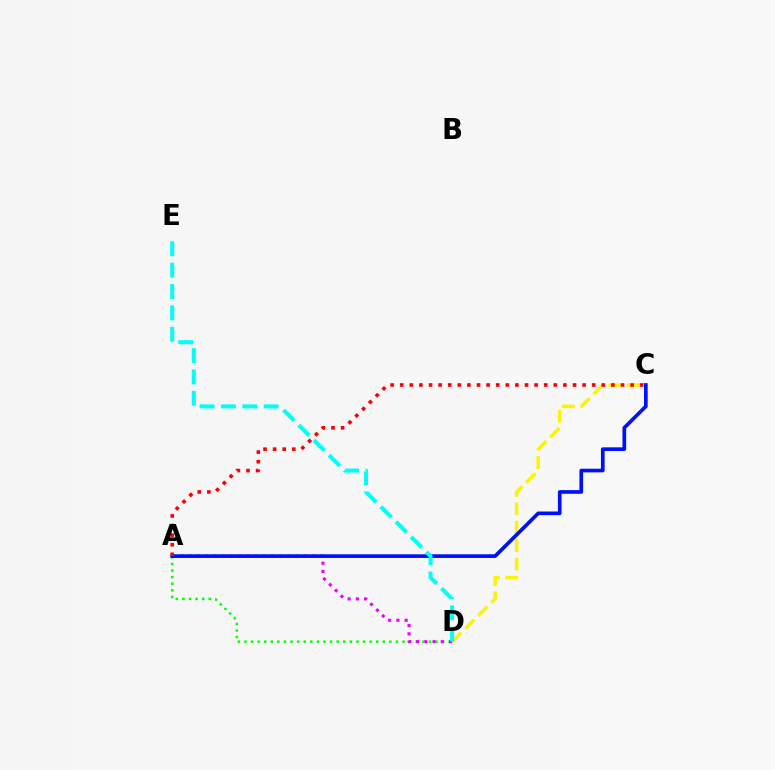{('A', 'D'): [{'color': '#08ff00', 'line_style': 'dotted', 'thickness': 1.79}, {'color': '#ee00ff', 'line_style': 'dotted', 'thickness': 2.23}], ('C', 'D'): [{'color': '#fcf500', 'line_style': 'dashed', 'thickness': 2.5}], ('A', 'C'): [{'color': '#0010ff', 'line_style': 'solid', 'thickness': 2.65}, {'color': '#ff0000', 'line_style': 'dotted', 'thickness': 2.61}], ('D', 'E'): [{'color': '#00fff6', 'line_style': 'dashed', 'thickness': 2.9}]}